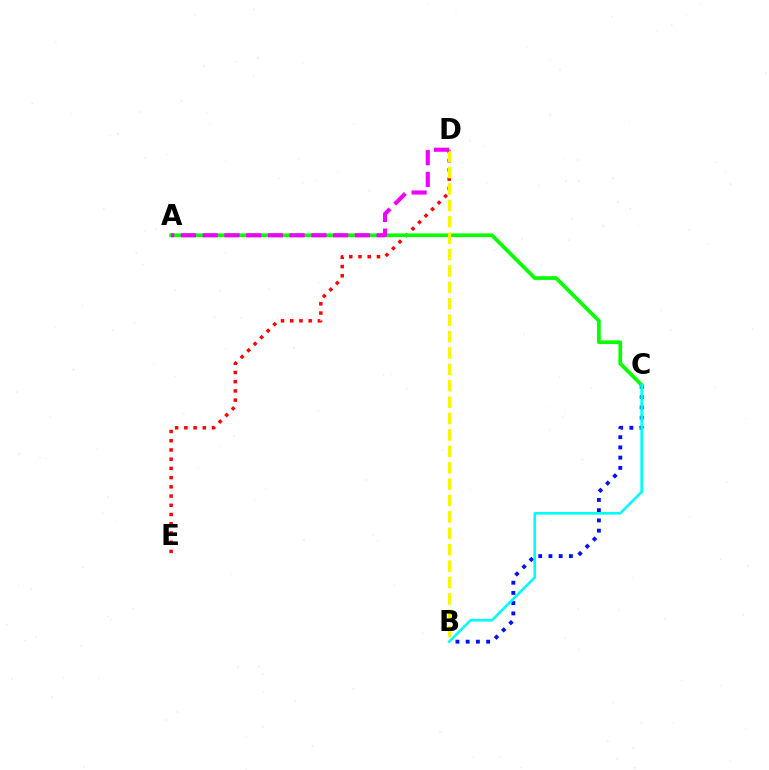{('B', 'C'): [{'color': '#0010ff', 'line_style': 'dotted', 'thickness': 2.78}, {'color': '#00fff6', 'line_style': 'solid', 'thickness': 1.88}], ('D', 'E'): [{'color': '#ff0000', 'line_style': 'dotted', 'thickness': 2.51}], ('A', 'C'): [{'color': '#08ff00', 'line_style': 'solid', 'thickness': 2.67}], ('B', 'D'): [{'color': '#fcf500', 'line_style': 'dashed', 'thickness': 2.23}], ('A', 'D'): [{'color': '#ee00ff', 'line_style': 'dashed', 'thickness': 2.95}]}